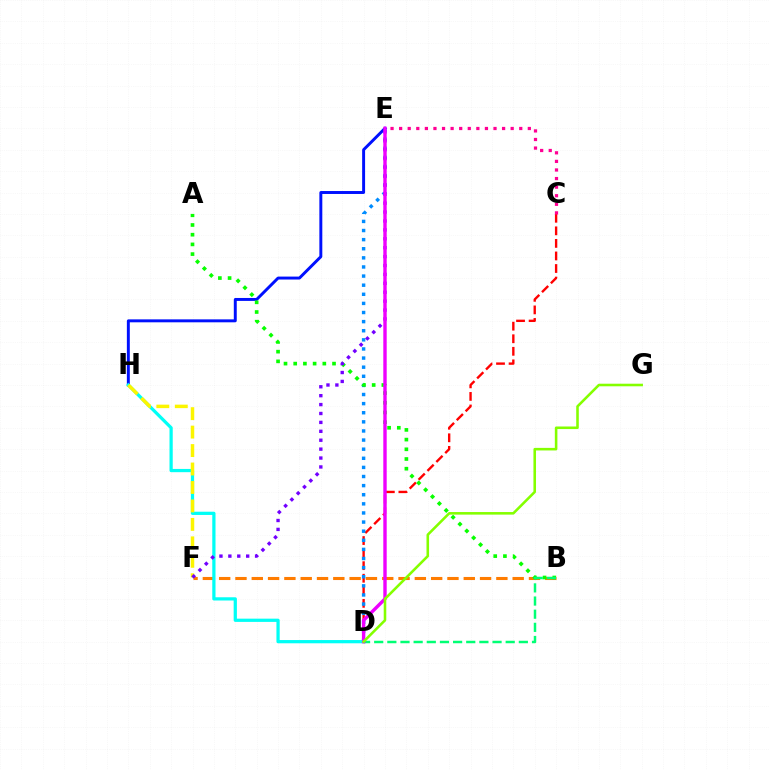{('C', 'D'): [{'color': '#ff0000', 'line_style': 'dashed', 'thickness': 1.71}], ('B', 'F'): [{'color': '#ff7c00', 'line_style': 'dashed', 'thickness': 2.22}], ('D', 'E'): [{'color': '#008cff', 'line_style': 'dotted', 'thickness': 2.48}, {'color': '#ee00ff', 'line_style': 'solid', 'thickness': 2.45}], ('E', 'H'): [{'color': '#0010ff', 'line_style': 'solid', 'thickness': 2.12}], ('A', 'B'): [{'color': '#08ff00', 'line_style': 'dotted', 'thickness': 2.64}], ('D', 'H'): [{'color': '#00fff6', 'line_style': 'solid', 'thickness': 2.33}], ('B', 'D'): [{'color': '#00ff74', 'line_style': 'dashed', 'thickness': 1.79}], ('F', 'H'): [{'color': '#fcf500', 'line_style': 'dashed', 'thickness': 2.51}], ('E', 'F'): [{'color': '#7200ff', 'line_style': 'dotted', 'thickness': 2.42}], ('D', 'G'): [{'color': '#84ff00', 'line_style': 'solid', 'thickness': 1.85}], ('C', 'E'): [{'color': '#ff0094', 'line_style': 'dotted', 'thickness': 2.33}]}